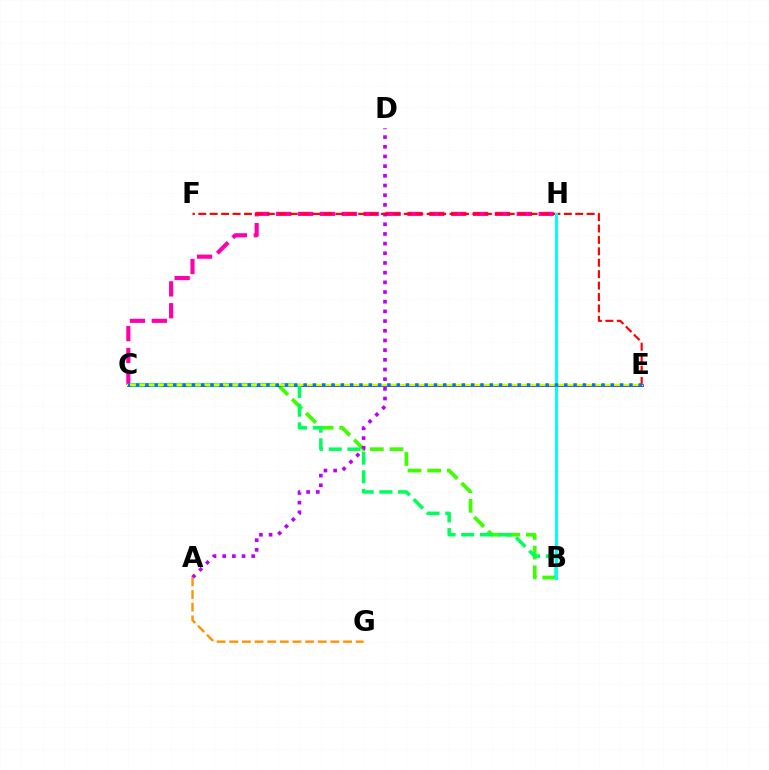{('C', 'H'): [{'color': '#ff00ac', 'line_style': 'dashed', 'thickness': 2.97}], ('B', 'C'): [{'color': '#3dff00', 'line_style': 'dashed', 'thickness': 2.68}, {'color': '#00ff5c', 'line_style': 'dashed', 'thickness': 2.54}], ('A', 'D'): [{'color': '#b900ff', 'line_style': 'dotted', 'thickness': 2.63}], ('A', 'G'): [{'color': '#ff9400', 'line_style': 'dashed', 'thickness': 1.72}], ('C', 'E'): [{'color': '#2500ff', 'line_style': 'solid', 'thickness': 1.97}, {'color': '#d1ff00', 'line_style': 'solid', 'thickness': 1.76}, {'color': '#0074ff', 'line_style': 'dotted', 'thickness': 2.53}], ('E', 'F'): [{'color': '#ff0000', 'line_style': 'dashed', 'thickness': 1.55}], ('B', 'H'): [{'color': '#00fff6', 'line_style': 'solid', 'thickness': 2.19}]}